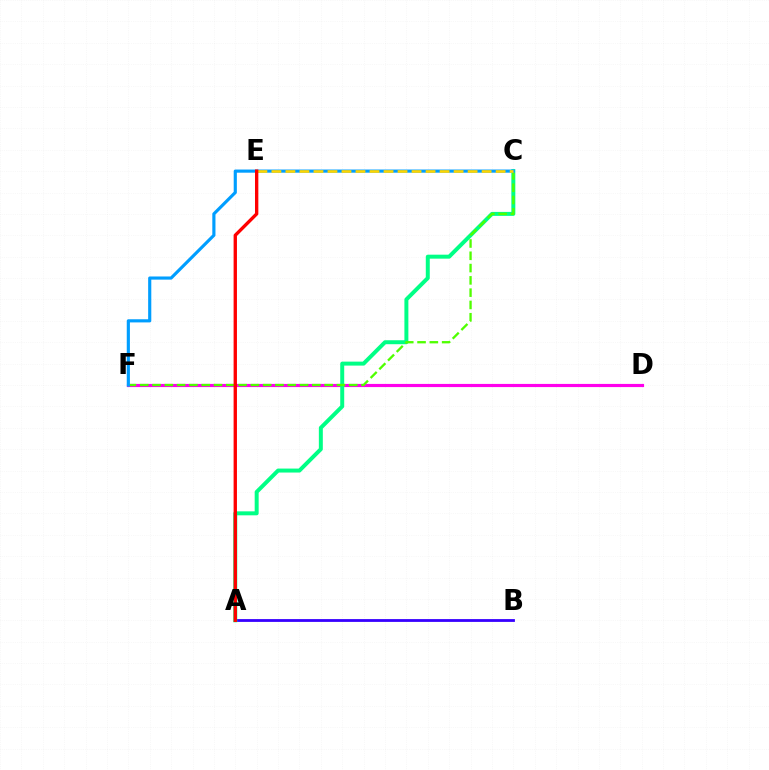{('A', 'B'): [{'color': '#3700ff', 'line_style': 'solid', 'thickness': 2.02}], ('D', 'F'): [{'color': '#ff00ed', 'line_style': 'solid', 'thickness': 2.28}], ('A', 'C'): [{'color': '#00ff86', 'line_style': 'solid', 'thickness': 2.86}], ('C', 'F'): [{'color': '#4fff00', 'line_style': 'dashed', 'thickness': 1.67}, {'color': '#009eff', 'line_style': 'solid', 'thickness': 2.27}], ('C', 'E'): [{'color': '#ffd500', 'line_style': 'dashed', 'thickness': 1.9}], ('A', 'E'): [{'color': '#ff0000', 'line_style': 'solid', 'thickness': 2.41}]}